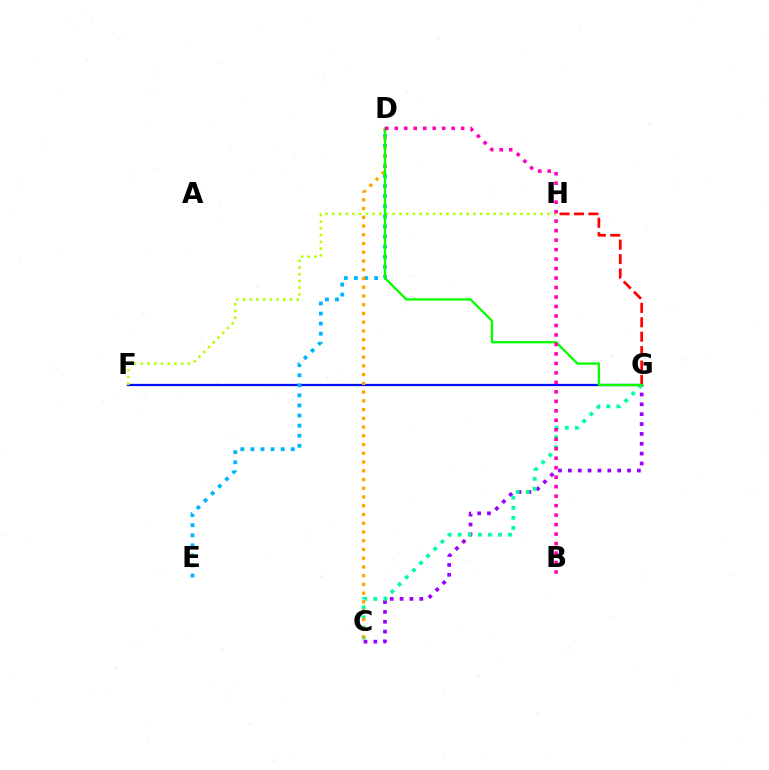{('F', 'G'): [{'color': '#0010ff', 'line_style': 'solid', 'thickness': 1.63}], ('G', 'H'): [{'color': '#ff0000', 'line_style': 'dashed', 'thickness': 1.96}], ('F', 'H'): [{'color': '#b3ff00', 'line_style': 'dotted', 'thickness': 1.83}], ('D', 'E'): [{'color': '#00b5ff', 'line_style': 'dotted', 'thickness': 2.74}], ('C', 'G'): [{'color': '#9b00ff', 'line_style': 'dotted', 'thickness': 2.68}, {'color': '#00ff9d', 'line_style': 'dotted', 'thickness': 2.74}], ('C', 'D'): [{'color': '#ffa500', 'line_style': 'dotted', 'thickness': 2.38}], ('D', 'G'): [{'color': '#08ff00', 'line_style': 'solid', 'thickness': 1.66}], ('B', 'D'): [{'color': '#ff00bd', 'line_style': 'dotted', 'thickness': 2.58}]}